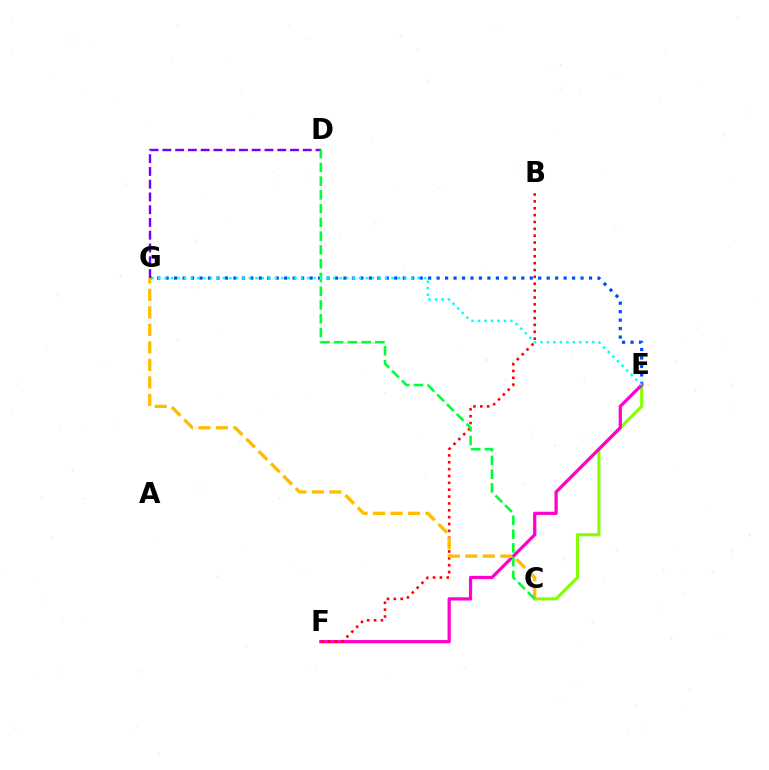{('C', 'E'): [{'color': '#84ff00', 'line_style': 'solid', 'thickness': 2.23}], ('E', 'G'): [{'color': '#004bff', 'line_style': 'dotted', 'thickness': 2.3}, {'color': '#00fff6', 'line_style': 'dotted', 'thickness': 1.76}], ('D', 'G'): [{'color': '#7200ff', 'line_style': 'dashed', 'thickness': 1.73}], ('E', 'F'): [{'color': '#ff00cf', 'line_style': 'solid', 'thickness': 2.33}], ('B', 'F'): [{'color': '#ff0000', 'line_style': 'dotted', 'thickness': 1.86}], ('C', 'G'): [{'color': '#ffbd00', 'line_style': 'dashed', 'thickness': 2.38}], ('C', 'D'): [{'color': '#00ff39', 'line_style': 'dashed', 'thickness': 1.87}]}